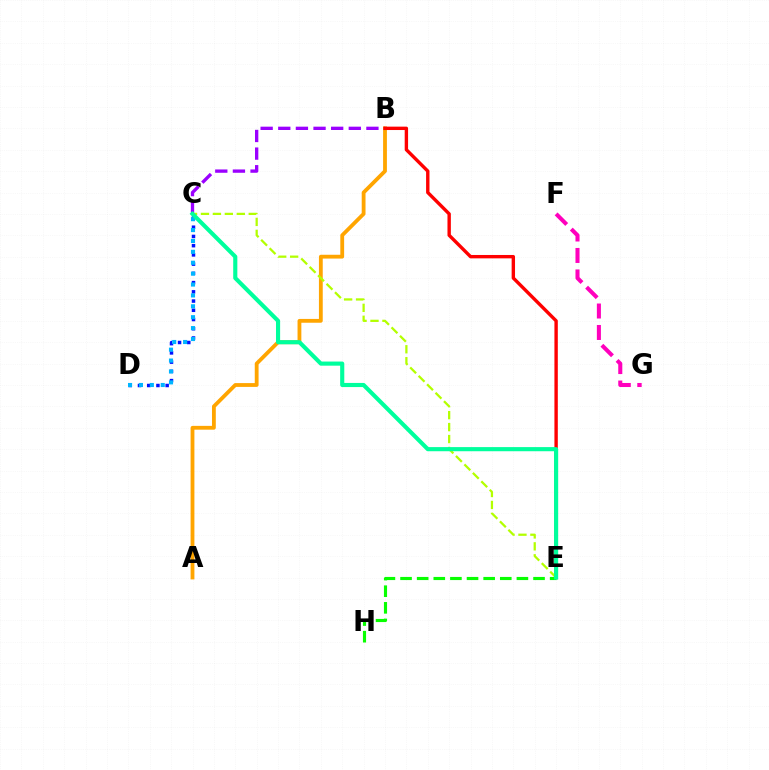{('B', 'C'): [{'color': '#9b00ff', 'line_style': 'dashed', 'thickness': 2.39}], ('A', 'B'): [{'color': '#ffa500', 'line_style': 'solid', 'thickness': 2.75}], ('B', 'E'): [{'color': '#ff0000', 'line_style': 'solid', 'thickness': 2.44}], ('E', 'H'): [{'color': '#08ff00', 'line_style': 'dashed', 'thickness': 2.26}], ('F', 'G'): [{'color': '#ff00bd', 'line_style': 'dashed', 'thickness': 2.92}], ('C', 'D'): [{'color': '#0010ff', 'line_style': 'dotted', 'thickness': 2.51}, {'color': '#00b5ff', 'line_style': 'dotted', 'thickness': 2.96}], ('C', 'E'): [{'color': '#b3ff00', 'line_style': 'dashed', 'thickness': 1.62}, {'color': '#00ff9d', 'line_style': 'solid', 'thickness': 2.97}]}